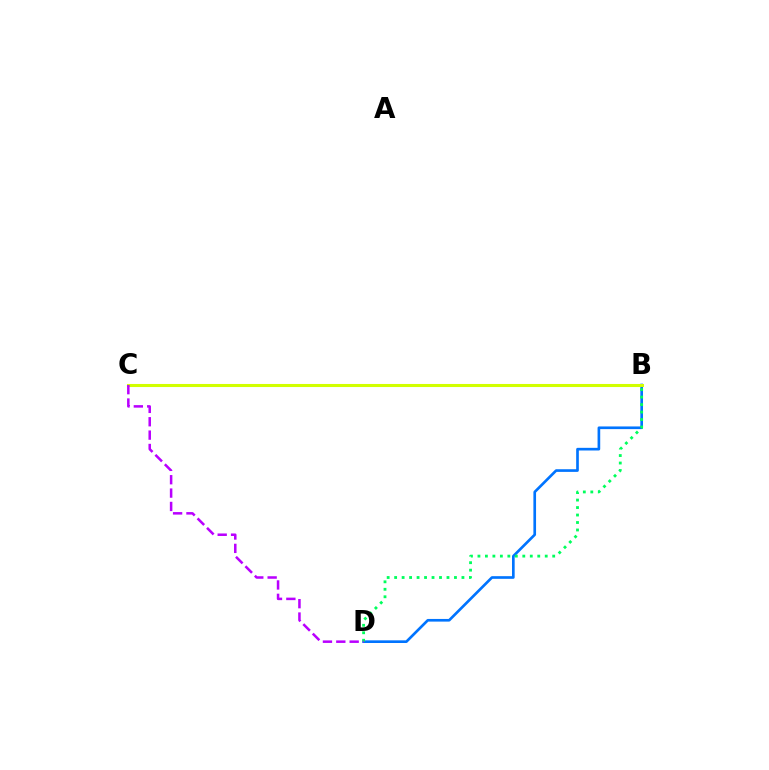{('B', 'C'): [{'color': '#ff0000', 'line_style': 'solid', 'thickness': 2.16}, {'color': '#d1ff00', 'line_style': 'solid', 'thickness': 2.21}], ('B', 'D'): [{'color': '#0074ff', 'line_style': 'solid', 'thickness': 1.92}, {'color': '#00ff5c', 'line_style': 'dotted', 'thickness': 2.03}], ('C', 'D'): [{'color': '#b900ff', 'line_style': 'dashed', 'thickness': 1.82}]}